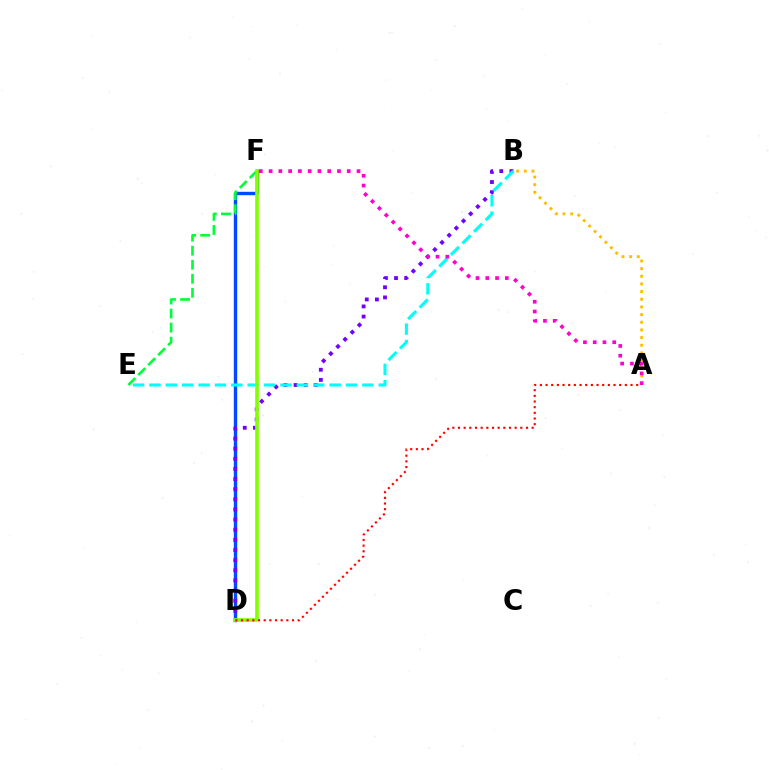{('D', 'F'): [{'color': '#004bff', 'line_style': 'solid', 'thickness': 2.44}, {'color': '#84ff00', 'line_style': 'solid', 'thickness': 2.61}], ('E', 'F'): [{'color': '#00ff39', 'line_style': 'dashed', 'thickness': 1.91}], ('A', 'B'): [{'color': '#ffbd00', 'line_style': 'dotted', 'thickness': 2.08}], ('B', 'D'): [{'color': '#7200ff', 'line_style': 'dotted', 'thickness': 2.75}], ('B', 'E'): [{'color': '#00fff6', 'line_style': 'dashed', 'thickness': 2.23}], ('A', 'F'): [{'color': '#ff00cf', 'line_style': 'dotted', 'thickness': 2.65}], ('A', 'D'): [{'color': '#ff0000', 'line_style': 'dotted', 'thickness': 1.54}]}